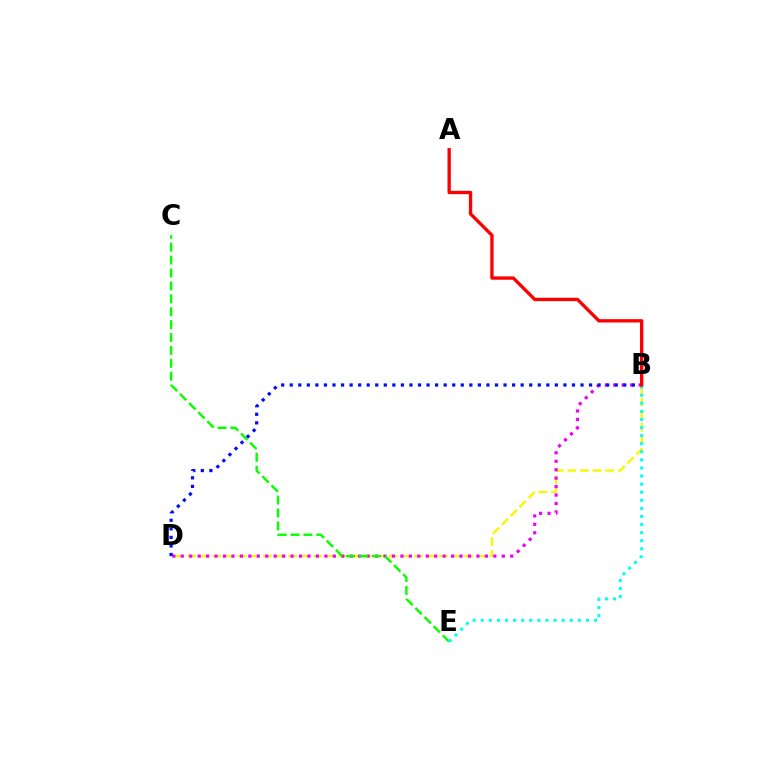{('B', 'D'): [{'color': '#fcf500', 'line_style': 'dashed', 'thickness': 1.71}, {'color': '#ee00ff', 'line_style': 'dotted', 'thickness': 2.3}, {'color': '#0010ff', 'line_style': 'dotted', 'thickness': 2.32}], ('C', 'E'): [{'color': '#08ff00', 'line_style': 'dashed', 'thickness': 1.75}], ('B', 'E'): [{'color': '#00fff6', 'line_style': 'dotted', 'thickness': 2.2}], ('A', 'B'): [{'color': '#ff0000', 'line_style': 'solid', 'thickness': 2.4}]}